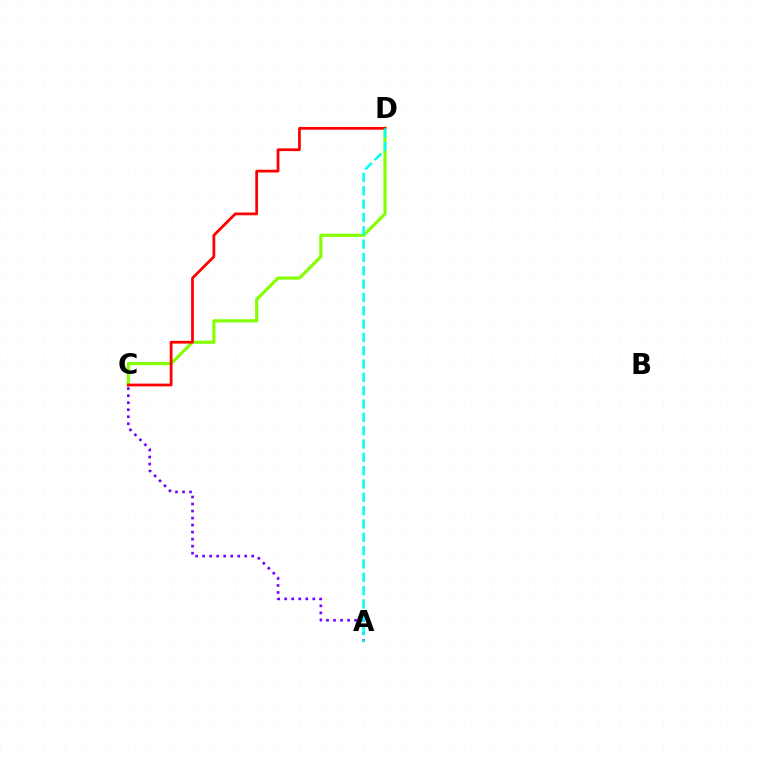{('C', 'D'): [{'color': '#84ff00', 'line_style': 'solid', 'thickness': 2.27}, {'color': '#ff0000', 'line_style': 'solid', 'thickness': 1.98}], ('A', 'C'): [{'color': '#7200ff', 'line_style': 'dotted', 'thickness': 1.91}], ('A', 'D'): [{'color': '#00fff6', 'line_style': 'dashed', 'thickness': 1.81}]}